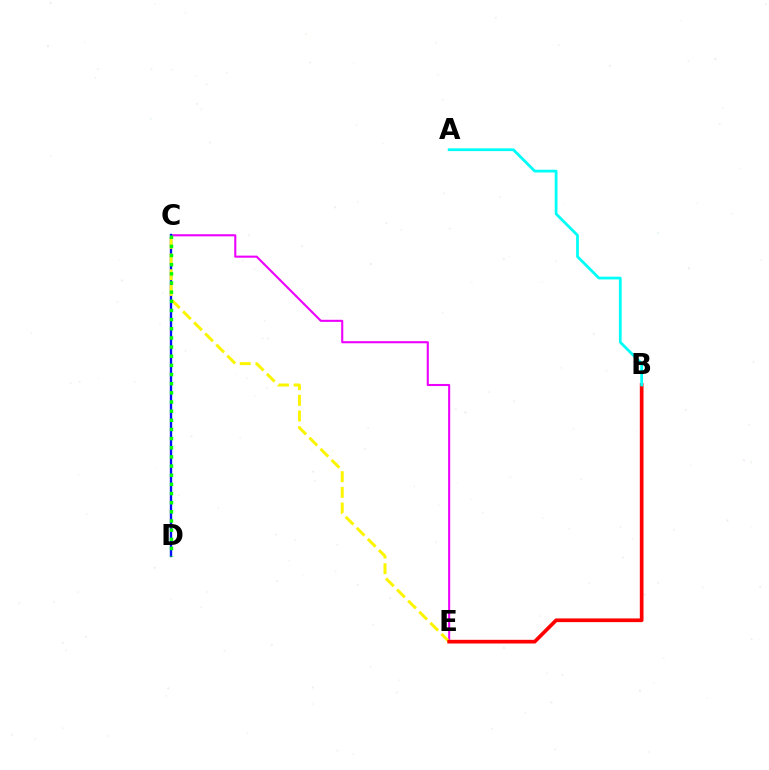{('C', 'E'): [{'color': '#ee00ff', 'line_style': 'solid', 'thickness': 1.51}, {'color': '#fcf500', 'line_style': 'dashed', 'thickness': 2.13}], ('C', 'D'): [{'color': '#0010ff', 'line_style': 'solid', 'thickness': 1.69}, {'color': '#08ff00', 'line_style': 'dotted', 'thickness': 2.49}], ('B', 'E'): [{'color': '#ff0000', 'line_style': 'solid', 'thickness': 2.66}], ('A', 'B'): [{'color': '#00fff6', 'line_style': 'solid', 'thickness': 1.99}]}